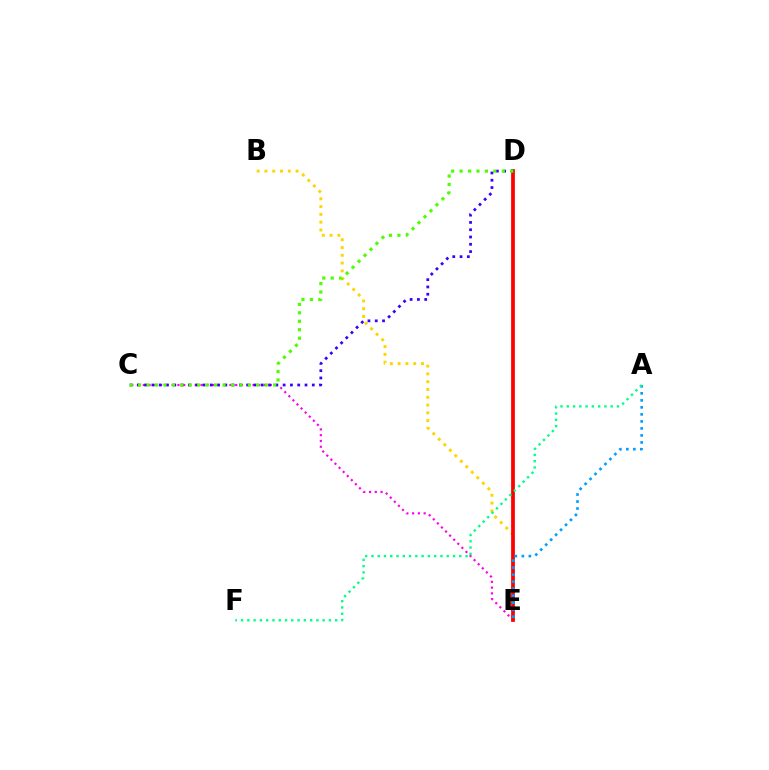{('B', 'E'): [{'color': '#ffd500', 'line_style': 'dotted', 'thickness': 2.12}], ('C', 'E'): [{'color': '#ff00ed', 'line_style': 'dotted', 'thickness': 1.57}], ('D', 'E'): [{'color': '#ff0000', 'line_style': 'solid', 'thickness': 2.7}], ('A', 'E'): [{'color': '#009eff', 'line_style': 'dotted', 'thickness': 1.91}], ('C', 'D'): [{'color': '#3700ff', 'line_style': 'dotted', 'thickness': 1.98}, {'color': '#4fff00', 'line_style': 'dotted', 'thickness': 2.29}], ('A', 'F'): [{'color': '#00ff86', 'line_style': 'dotted', 'thickness': 1.71}]}